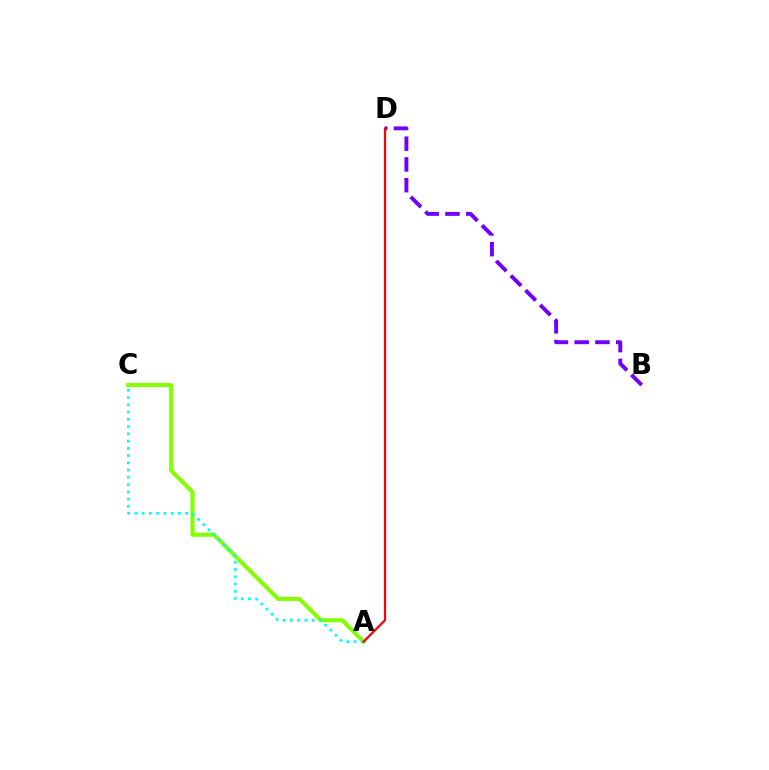{('A', 'C'): [{'color': '#84ff00', 'line_style': 'solid', 'thickness': 2.94}, {'color': '#00fff6', 'line_style': 'dotted', 'thickness': 1.97}], ('B', 'D'): [{'color': '#7200ff', 'line_style': 'dashed', 'thickness': 2.82}], ('A', 'D'): [{'color': '#ff0000', 'line_style': 'solid', 'thickness': 1.59}]}